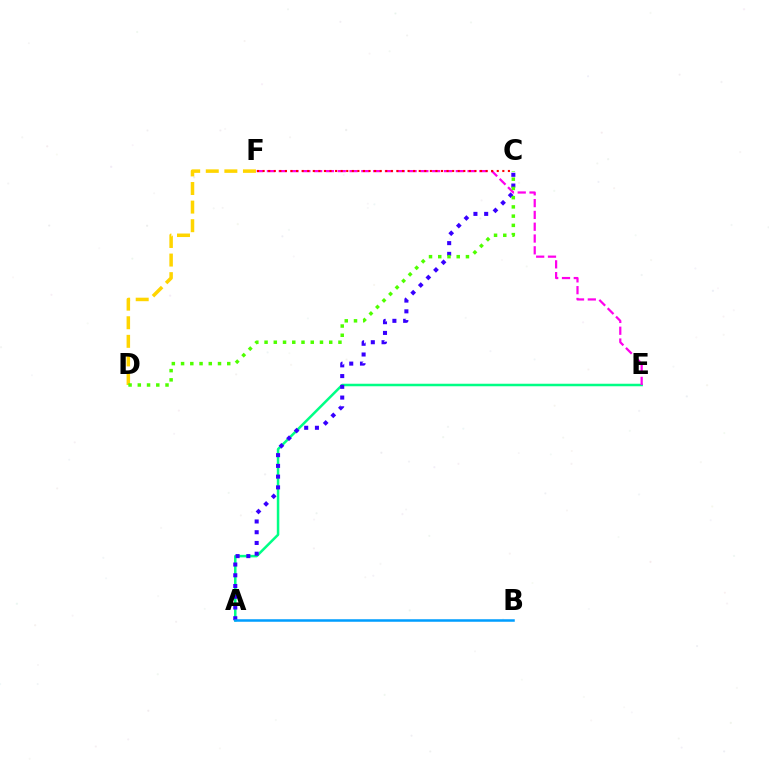{('A', 'E'): [{'color': '#00ff86', 'line_style': 'solid', 'thickness': 1.81}], ('A', 'C'): [{'color': '#3700ff', 'line_style': 'dotted', 'thickness': 2.92}], ('D', 'F'): [{'color': '#ffd500', 'line_style': 'dashed', 'thickness': 2.53}], ('E', 'F'): [{'color': '#ff00ed', 'line_style': 'dashed', 'thickness': 1.6}], ('C', 'F'): [{'color': '#ff0000', 'line_style': 'dotted', 'thickness': 1.51}], ('A', 'B'): [{'color': '#009eff', 'line_style': 'solid', 'thickness': 1.81}], ('C', 'D'): [{'color': '#4fff00', 'line_style': 'dotted', 'thickness': 2.51}]}